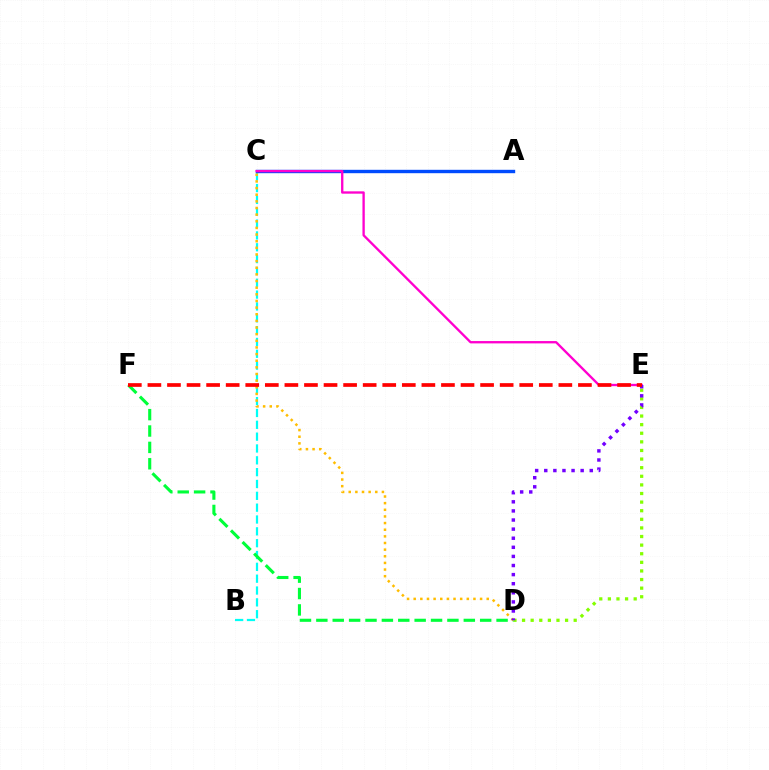{('D', 'E'): [{'color': '#84ff00', 'line_style': 'dotted', 'thickness': 2.34}, {'color': '#7200ff', 'line_style': 'dotted', 'thickness': 2.47}], ('B', 'C'): [{'color': '#00fff6', 'line_style': 'dashed', 'thickness': 1.61}], ('A', 'C'): [{'color': '#004bff', 'line_style': 'solid', 'thickness': 2.44}], ('C', 'E'): [{'color': '#ff00cf', 'line_style': 'solid', 'thickness': 1.68}], ('D', 'F'): [{'color': '#00ff39', 'line_style': 'dashed', 'thickness': 2.23}], ('C', 'D'): [{'color': '#ffbd00', 'line_style': 'dotted', 'thickness': 1.8}], ('E', 'F'): [{'color': '#ff0000', 'line_style': 'dashed', 'thickness': 2.66}]}